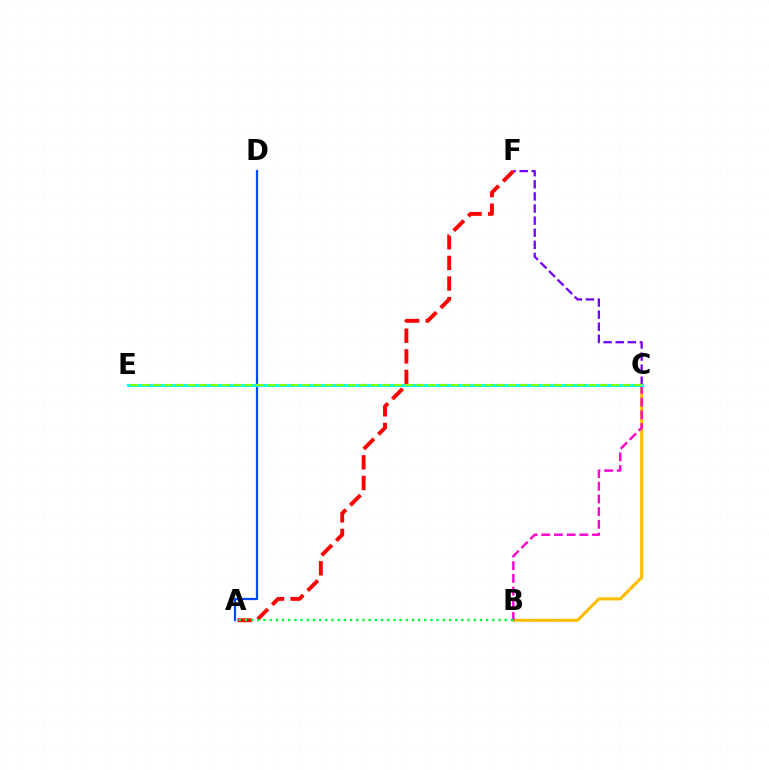{('A', 'F'): [{'color': '#ff0000', 'line_style': 'dashed', 'thickness': 2.8}], ('B', 'C'): [{'color': '#ffbd00', 'line_style': 'solid', 'thickness': 2.23}, {'color': '#ff00cf', 'line_style': 'dashed', 'thickness': 1.73}], ('A', 'D'): [{'color': '#004bff', 'line_style': 'solid', 'thickness': 1.61}], ('C', 'F'): [{'color': '#7200ff', 'line_style': 'dashed', 'thickness': 1.64}], ('C', 'E'): [{'color': '#00fff6', 'line_style': 'solid', 'thickness': 2.2}, {'color': '#84ff00', 'line_style': 'dashed', 'thickness': 1.56}], ('A', 'B'): [{'color': '#00ff39', 'line_style': 'dotted', 'thickness': 1.68}]}